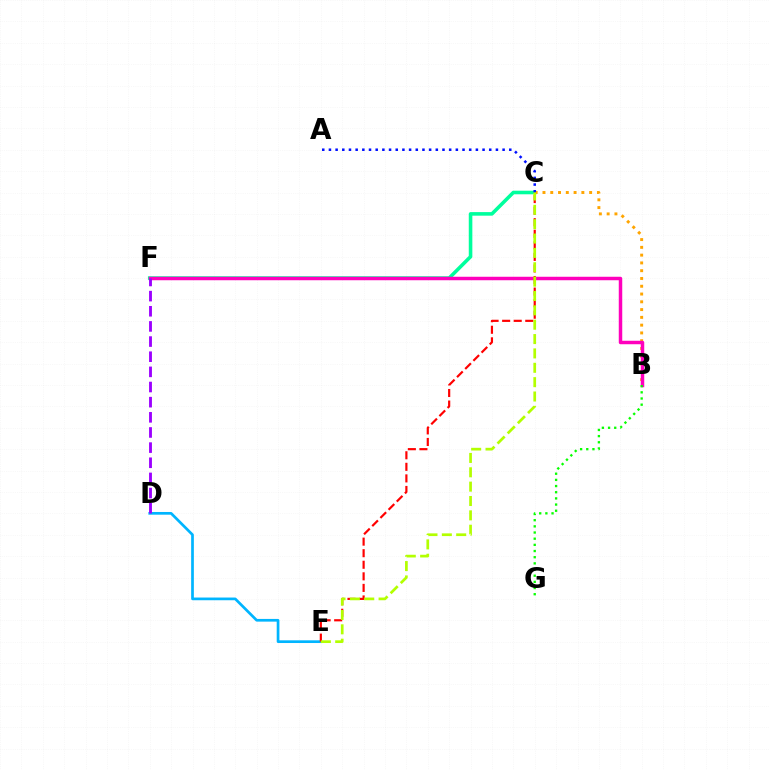{('C', 'F'): [{'color': '#00ff9d', 'line_style': 'solid', 'thickness': 2.58}], ('B', 'C'): [{'color': '#ffa500', 'line_style': 'dotted', 'thickness': 2.11}], ('B', 'F'): [{'color': '#ff00bd', 'line_style': 'solid', 'thickness': 2.5}], ('A', 'C'): [{'color': '#0010ff', 'line_style': 'dotted', 'thickness': 1.81}], ('D', 'E'): [{'color': '#00b5ff', 'line_style': 'solid', 'thickness': 1.95}], ('C', 'E'): [{'color': '#ff0000', 'line_style': 'dashed', 'thickness': 1.57}, {'color': '#b3ff00', 'line_style': 'dashed', 'thickness': 1.95}], ('B', 'G'): [{'color': '#08ff00', 'line_style': 'dotted', 'thickness': 1.68}], ('D', 'F'): [{'color': '#9b00ff', 'line_style': 'dashed', 'thickness': 2.06}]}